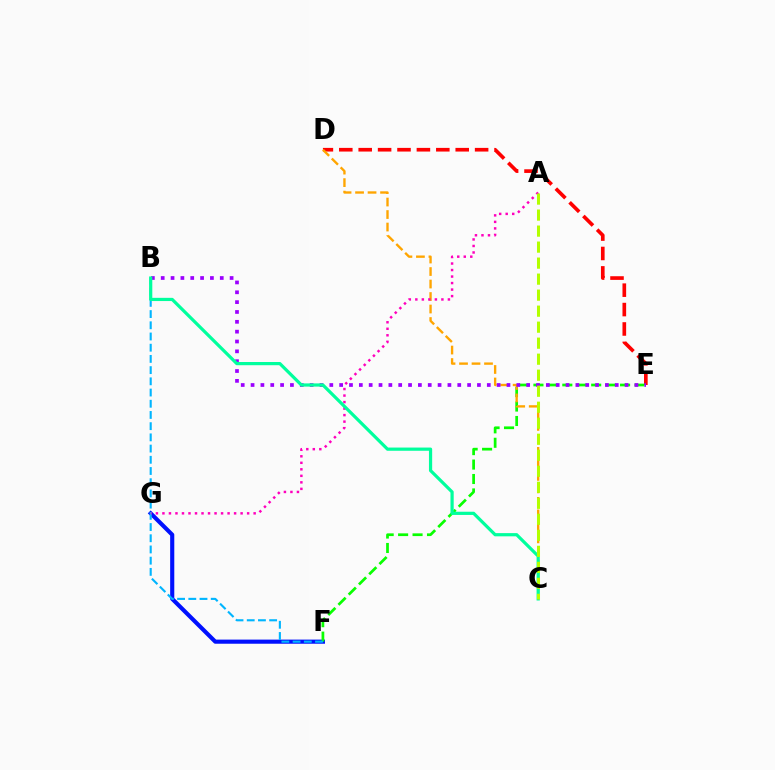{('F', 'G'): [{'color': '#0010ff', 'line_style': 'solid', 'thickness': 2.97}], ('D', 'E'): [{'color': '#ff0000', 'line_style': 'dashed', 'thickness': 2.64}], ('E', 'F'): [{'color': '#08ff00', 'line_style': 'dashed', 'thickness': 1.96}], ('C', 'D'): [{'color': '#ffa500', 'line_style': 'dashed', 'thickness': 1.7}], ('B', 'F'): [{'color': '#00b5ff', 'line_style': 'dashed', 'thickness': 1.52}], ('B', 'E'): [{'color': '#9b00ff', 'line_style': 'dotted', 'thickness': 2.67}], ('A', 'G'): [{'color': '#ff00bd', 'line_style': 'dotted', 'thickness': 1.77}], ('B', 'C'): [{'color': '#00ff9d', 'line_style': 'solid', 'thickness': 2.31}], ('A', 'C'): [{'color': '#b3ff00', 'line_style': 'dashed', 'thickness': 2.18}]}